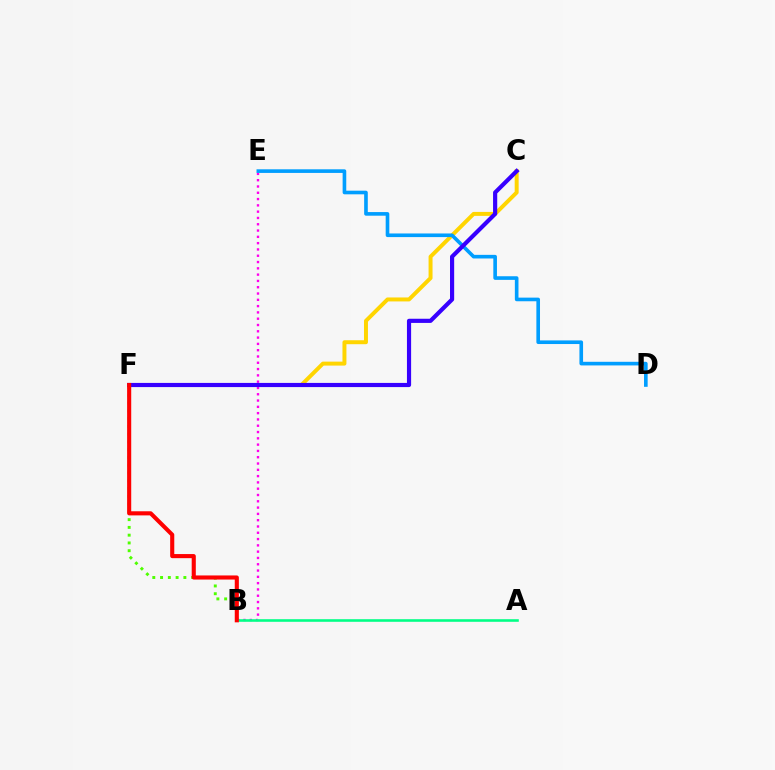{('B', 'E'): [{'color': '#ff00ed', 'line_style': 'dotted', 'thickness': 1.71}], ('B', 'F'): [{'color': '#4fff00', 'line_style': 'dotted', 'thickness': 2.11}, {'color': '#ff0000', 'line_style': 'solid', 'thickness': 2.96}], ('A', 'B'): [{'color': '#00ff86', 'line_style': 'solid', 'thickness': 1.87}], ('C', 'F'): [{'color': '#ffd500', 'line_style': 'solid', 'thickness': 2.85}, {'color': '#3700ff', 'line_style': 'solid', 'thickness': 3.0}], ('D', 'E'): [{'color': '#009eff', 'line_style': 'solid', 'thickness': 2.61}]}